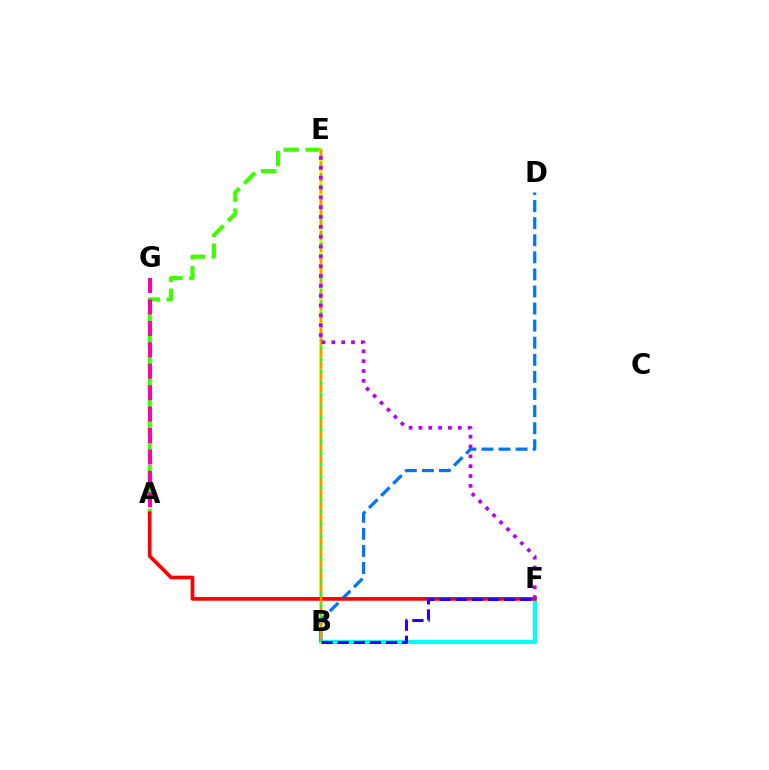{('B', 'F'): [{'color': '#00fff6', 'line_style': 'solid', 'thickness': 2.98}, {'color': '#2500ff', 'line_style': 'dashed', 'thickness': 2.19}], ('A', 'E'): [{'color': '#3dff00', 'line_style': 'dashed', 'thickness': 2.98}], ('B', 'E'): [{'color': '#d1ff00', 'line_style': 'solid', 'thickness': 2.54}, {'color': '#00ff5c', 'line_style': 'dashed', 'thickness': 1.57}, {'color': '#ff9400', 'line_style': 'dashed', 'thickness': 1.59}], ('B', 'D'): [{'color': '#0074ff', 'line_style': 'dashed', 'thickness': 2.32}], ('A', 'F'): [{'color': '#ff0000', 'line_style': 'solid', 'thickness': 2.65}], ('E', 'F'): [{'color': '#b900ff', 'line_style': 'dotted', 'thickness': 2.67}], ('A', 'G'): [{'color': '#ff00ac', 'line_style': 'dashed', 'thickness': 2.91}]}